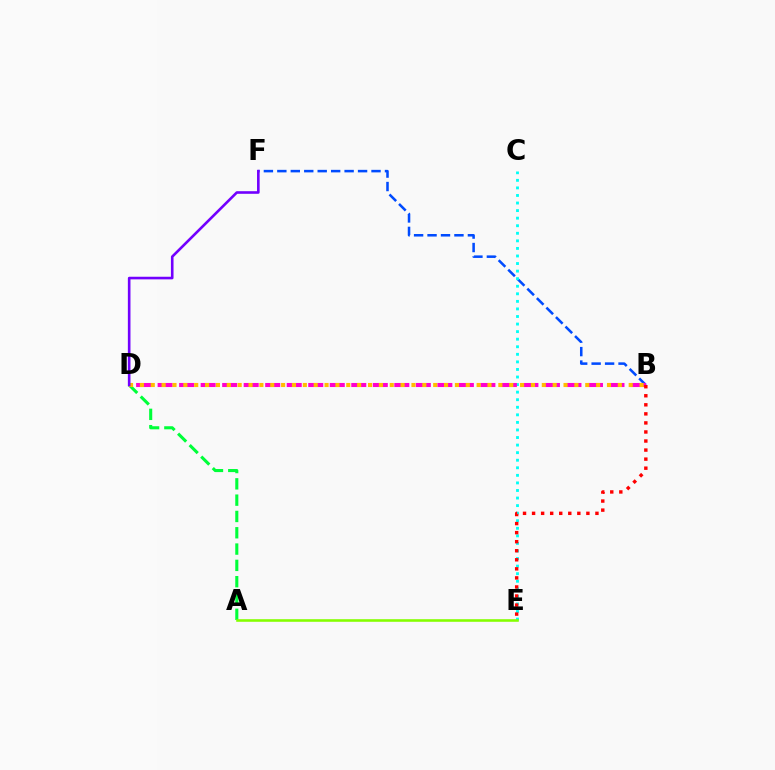{('B', 'F'): [{'color': '#004bff', 'line_style': 'dashed', 'thickness': 1.83}], ('C', 'E'): [{'color': '#00fff6', 'line_style': 'dotted', 'thickness': 2.06}], ('A', 'D'): [{'color': '#00ff39', 'line_style': 'dashed', 'thickness': 2.22}], ('A', 'E'): [{'color': '#84ff00', 'line_style': 'solid', 'thickness': 1.86}], ('B', 'D'): [{'color': '#ff00cf', 'line_style': 'dashed', 'thickness': 2.92}, {'color': '#ffbd00', 'line_style': 'dotted', 'thickness': 2.95}], ('B', 'E'): [{'color': '#ff0000', 'line_style': 'dotted', 'thickness': 2.46}], ('D', 'F'): [{'color': '#7200ff', 'line_style': 'solid', 'thickness': 1.88}]}